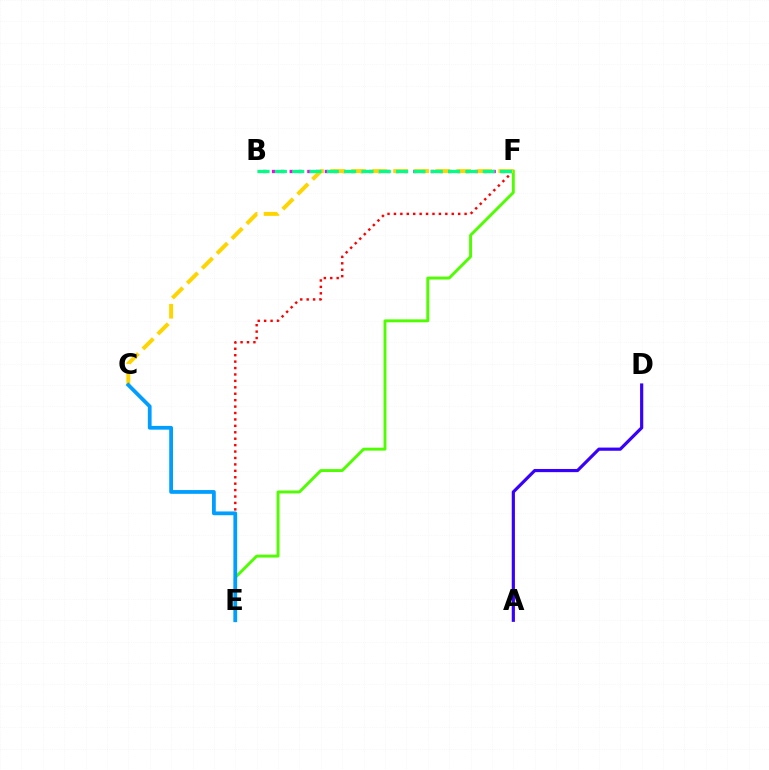{('A', 'D'): [{'color': '#3700ff', 'line_style': 'solid', 'thickness': 2.28}], ('E', 'F'): [{'color': '#ff0000', 'line_style': 'dotted', 'thickness': 1.75}, {'color': '#4fff00', 'line_style': 'solid', 'thickness': 2.09}], ('B', 'F'): [{'color': '#ff00ed', 'line_style': 'dotted', 'thickness': 2.4}, {'color': '#00ff86', 'line_style': 'dashed', 'thickness': 2.35}], ('C', 'F'): [{'color': '#ffd500', 'line_style': 'dashed', 'thickness': 2.86}], ('C', 'E'): [{'color': '#009eff', 'line_style': 'solid', 'thickness': 2.71}]}